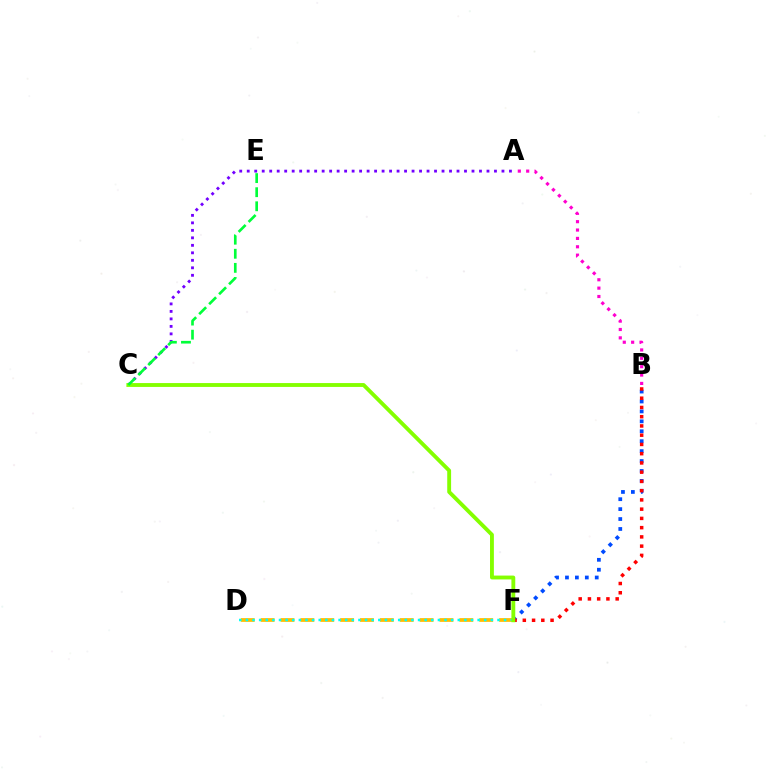{('B', 'F'): [{'color': '#004bff', 'line_style': 'dotted', 'thickness': 2.7}, {'color': '#ff0000', 'line_style': 'dotted', 'thickness': 2.51}], ('A', 'C'): [{'color': '#7200ff', 'line_style': 'dotted', 'thickness': 2.04}], ('D', 'F'): [{'color': '#ffbd00', 'line_style': 'dashed', 'thickness': 2.7}, {'color': '#00fff6', 'line_style': 'dotted', 'thickness': 1.8}], ('C', 'F'): [{'color': '#84ff00', 'line_style': 'solid', 'thickness': 2.78}], ('A', 'B'): [{'color': '#ff00cf', 'line_style': 'dotted', 'thickness': 2.27}], ('C', 'E'): [{'color': '#00ff39', 'line_style': 'dashed', 'thickness': 1.91}]}